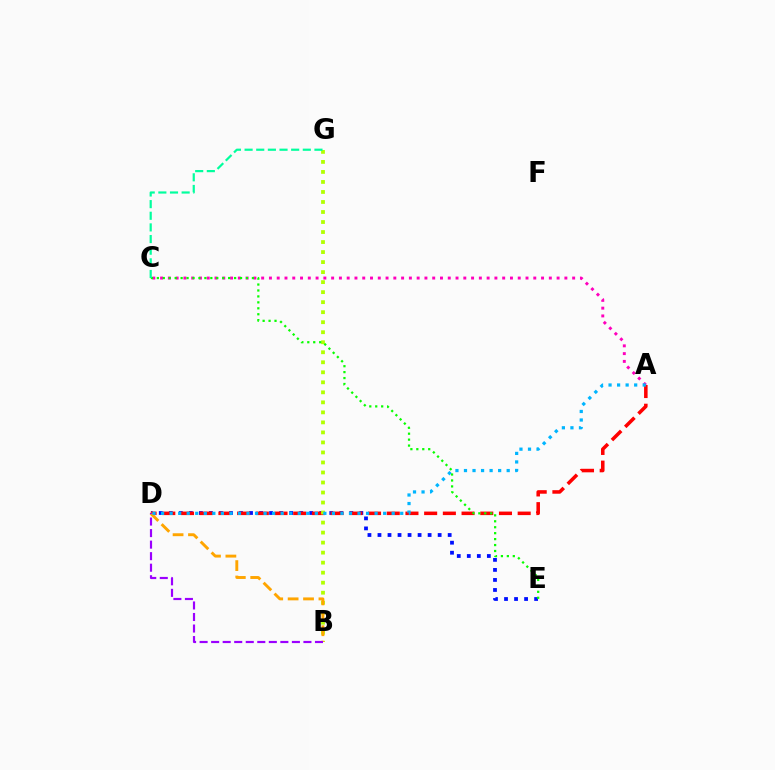{('A', 'C'): [{'color': '#ff00bd', 'line_style': 'dotted', 'thickness': 2.11}], ('D', 'E'): [{'color': '#0010ff', 'line_style': 'dotted', 'thickness': 2.72}], ('A', 'D'): [{'color': '#ff0000', 'line_style': 'dashed', 'thickness': 2.54}, {'color': '#00b5ff', 'line_style': 'dotted', 'thickness': 2.32}], ('B', 'G'): [{'color': '#b3ff00', 'line_style': 'dotted', 'thickness': 2.72}], ('B', 'D'): [{'color': '#ffa500', 'line_style': 'dashed', 'thickness': 2.09}, {'color': '#9b00ff', 'line_style': 'dashed', 'thickness': 1.57}], ('C', 'E'): [{'color': '#08ff00', 'line_style': 'dotted', 'thickness': 1.61}], ('C', 'G'): [{'color': '#00ff9d', 'line_style': 'dashed', 'thickness': 1.58}]}